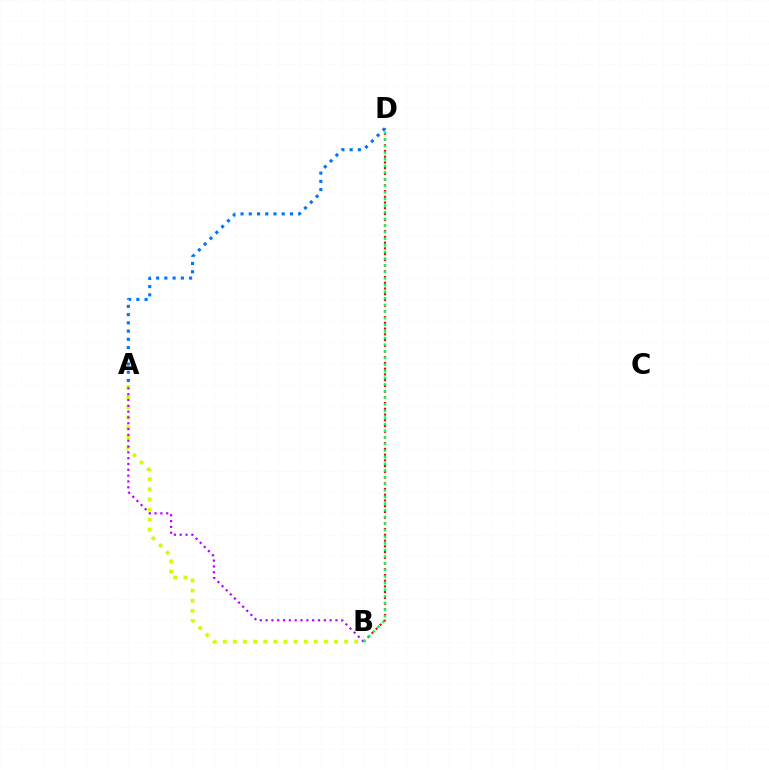{('A', 'B'): [{'color': '#d1ff00', 'line_style': 'dotted', 'thickness': 2.75}, {'color': '#b900ff', 'line_style': 'dotted', 'thickness': 1.58}], ('B', 'D'): [{'color': '#ff0000', 'line_style': 'dotted', 'thickness': 1.56}, {'color': '#00ff5c', 'line_style': 'dotted', 'thickness': 1.8}], ('A', 'D'): [{'color': '#0074ff', 'line_style': 'dotted', 'thickness': 2.24}]}